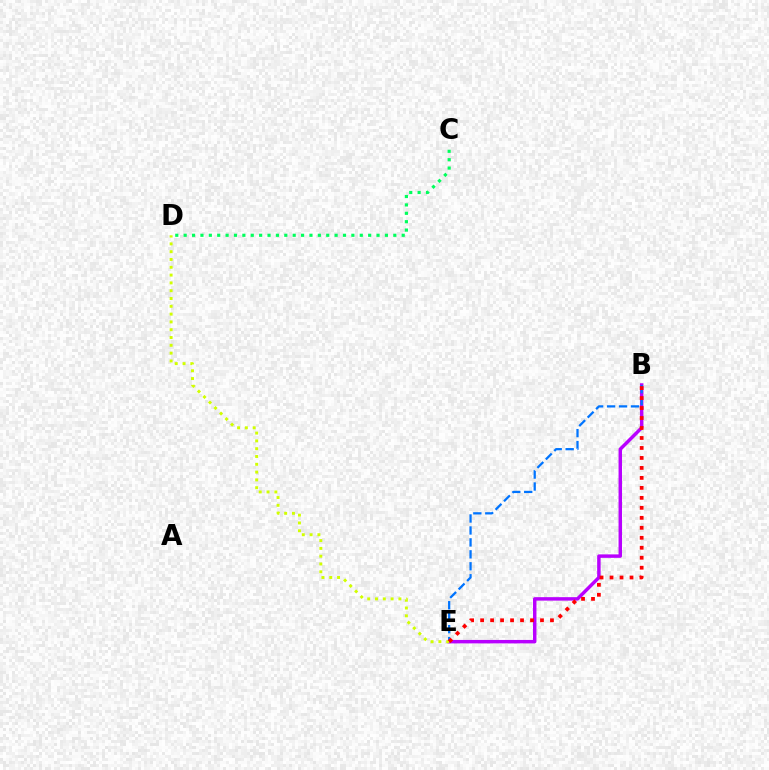{('B', 'E'): [{'color': '#b900ff', 'line_style': 'solid', 'thickness': 2.49}, {'color': '#0074ff', 'line_style': 'dashed', 'thickness': 1.62}, {'color': '#ff0000', 'line_style': 'dotted', 'thickness': 2.71}], ('D', 'E'): [{'color': '#d1ff00', 'line_style': 'dotted', 'thickness': 2.12}], ('C', 'D'): [{'color': '#00ff5c', 'line_style': 'dotted', 'thickness': 2.28}]}